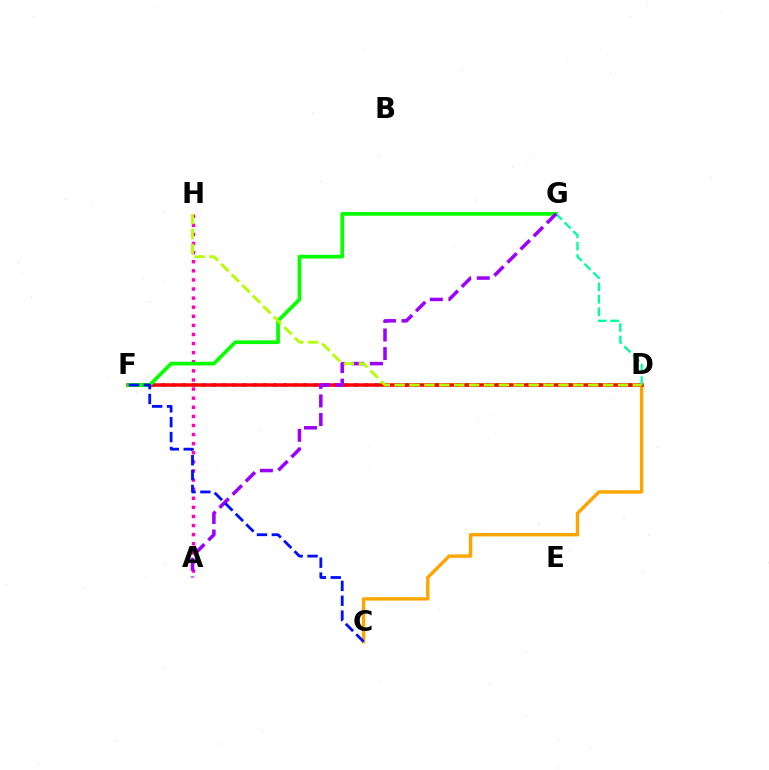{('A', 'H'): [{'color': '#ff00bd', 'line_style': 'dotted', 'thickness': 2.47}], ('D', 'F'): [{'color': '#00b5ff', 'line_style': 'dotted', 'thickness': 2.76}, {'color': '#ff0000', 'line_style': 'solid', 'thickness': 2.53}], ('C', 'D'): [{'color': '#ffa500', 'line_style': 'solid', 'thickness': 2.44}], ('F', 'G'): [{'color': '#08ff00', 'line_style': 'solid', 'thickness': 2.66}], ('D', 'G'): [{'color': '#00ff9d', 'line_style': 'dashed', 'thickness': 1.68}], ('A', 'G'): [{'color': '#9b00ff', 'line_style': 'dashed', 'thickness': 2.53}], ('C', 'F'): [{'color': '#0010ff', 'line_style': 'dashed', 'thickness': 2.02}], ('D', 'H'): [{'color': '#b3ff00', 'line_style': 'dashed', 'thickness': 2.02}]}